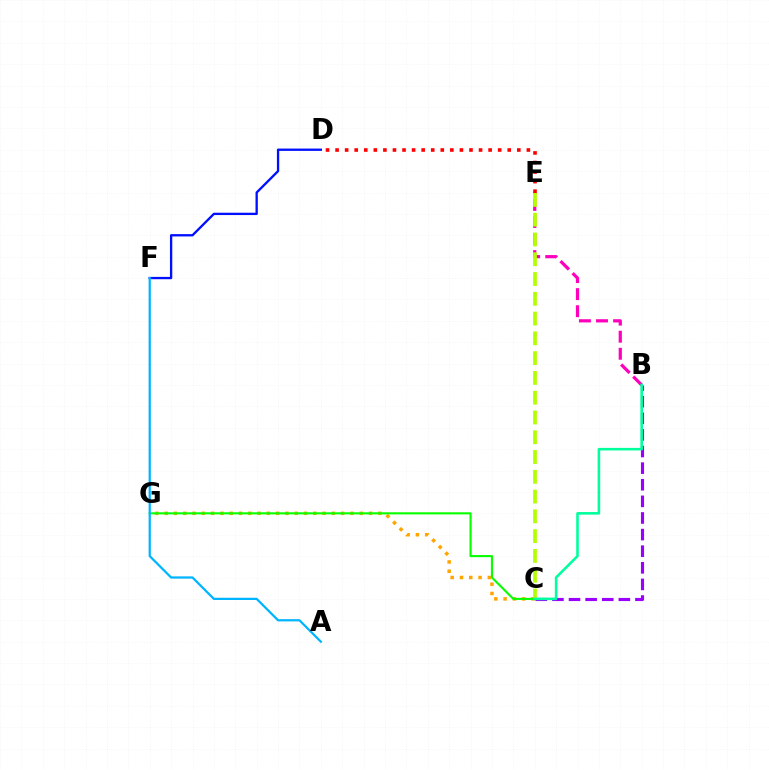{('C', 'G'): [{'color': '#ffa500', 'line_style': 'dotted', 'thickness': 2.52}, {'color': '#08ff00', 'line_style': 'solid', 'thickness': 1.52}], ('B', 'E'): [{'color': '#ff00bd', 'line_style': 'dashed', 'thickness': 2.32}], ('D', 'F'): [{'color': '#0010ff', 'line_style': 'solid', 'thickness': 1.67}], ('C', 'E'): [{'color': '#b3ff00', 'line_style': 'dashed', 'thickness': 2.69}], ('B', 'C'): [{'color': '#9b00ff', 'line_style': 'dashed', 'thickness': 2.26}, {'color': '#00ff9d', 'line_style': 'solid', 'thickness': 1.86}], ('A', 'F'): [{'color': '#00b5ff', 'line_style': 'solid', 'thickness': 1.61}], ('D', 'E'): [{'color': '#ff0000', 'line_style': 'dotted', 'thickness': 2.6}]}